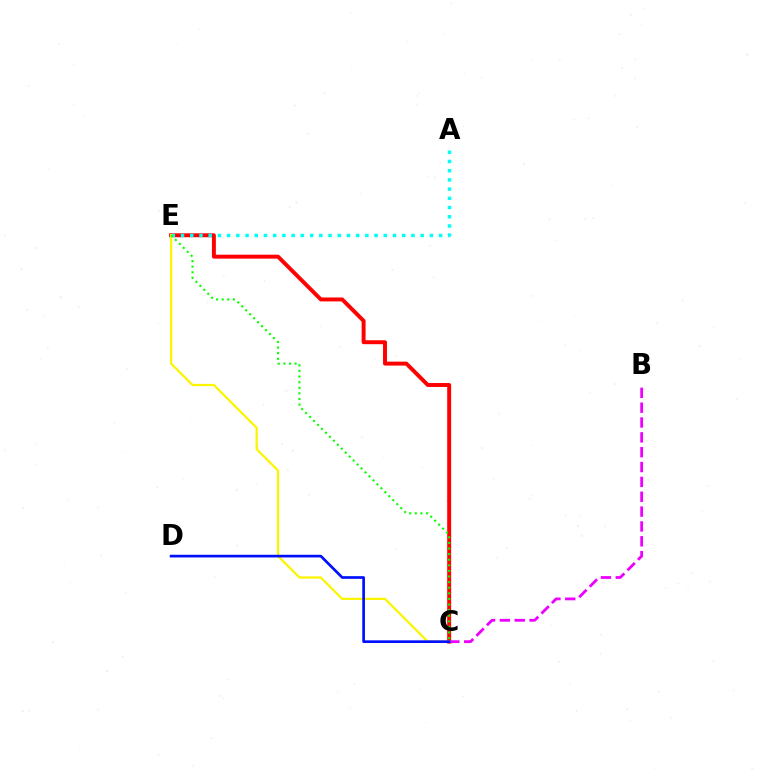{('C', 'E'): [{'color': '#ff0000', 'line_style': 'solid', 'thickness': 2.83}, {'color': '#fcf500', 'line_style': 'solid', 'thickness': 1.62}, {'color': '#08ff00', 'line_style': 'dotted', 'thickness': 1.52}], ('B', 'C'): [{'color': '#ee00ff', 'line_style': 'dashed', 'thickness': 2.02}], ('A', 'E'): [{'color': '#00fff6', 'line_style': 'dotted', 'thickness': 2.5}], ('C', 'D'): [{'color': '#0010ff', 'line_style': 'solid', 'thickness': 1.93}]}